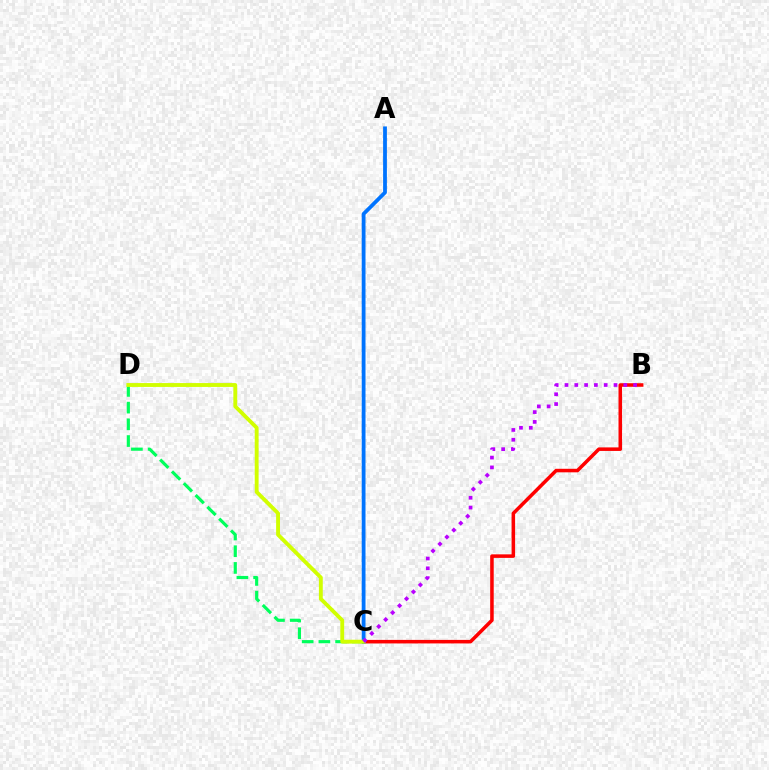{('B', 'C'): [{'color': '#ff0000', 'line_style': 'solid', 'thickness': 2.55}, {'color': '#b900ff', 'line_style': 'dotted', 'thickness': 2.66}], ('A', 'C'): [{'color': '#0074ff', 'line_style': 'solid', 'thickness': 2.73}], ('C', 'D'): [{'color': '#00ff5c', 'line_style': 'dashed', 'thickness': 2.27}, {'color': '#d1ff00', 'line_style': 'solid', 'thickness': 2.78}]}